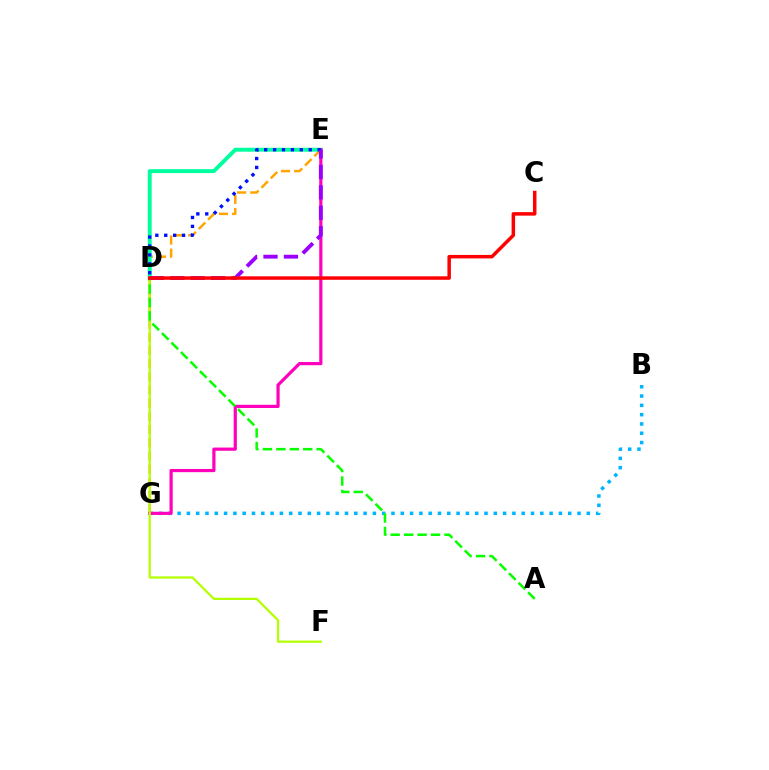{('E', 'G'): [{'color': '#ffa500', 'line_style': 'dashed', 'thickness': 1.79}, {'color': '#ff00bd', 'line_style': 'solid', 'thickness': 2.3}], ('B', 'G'): [{'color': '#00b5ff', 'line_style': 'dotted', 'thickness': 2.53}], ('D', 'E'): [{'color': '#00ff9d', 'line_style': 'solid', 'thickness': 2.82}, {'color': '#0010ff', 'line_style': 'dotted', 'thickness': 2.42}, {'color': '#9b00ff', 'line_style': 'dashed', 'thickness': 2.77}], ('D', 'F'): [{'color': '#b3ff00', 'line_style': 'solid', 'thickness': 1.6}], ('A', 'D'): [{'color': '#08ff00', 'line_style': 'dashed', 'thickness': 1.83}], ('C', 'D'): [{'color': '#ff0000', 'line_style': 'solid', 'thickness': 2.51}]}